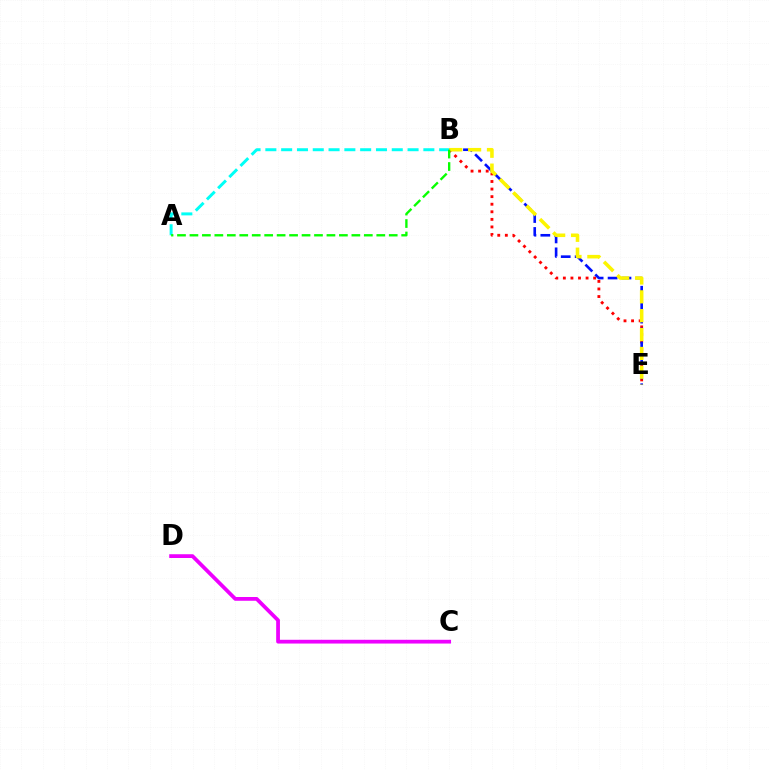{('A', 'B'): [{'color': '#00fff6', 'line_style': 'dashed', 'thickness': 2.15}, {'color': '#08ff00', 'line_style': 'dashed', 'thickness': 1.69}], ('B', 'E'): [{'color': '#ff0000', 'line_style': 'dotted', 'thickness': 2.06}, {'color': '#0010ff', 'line_style': 'dashed', 'thickness': 1.89}, {'color': '#fcf500', 'line_style': 'dashed', 'thickness': 2.56}], ('C', 'D'): [{'color': '#ee00ff', 'line_style': 'solid', 'thickness': 2.71}]}